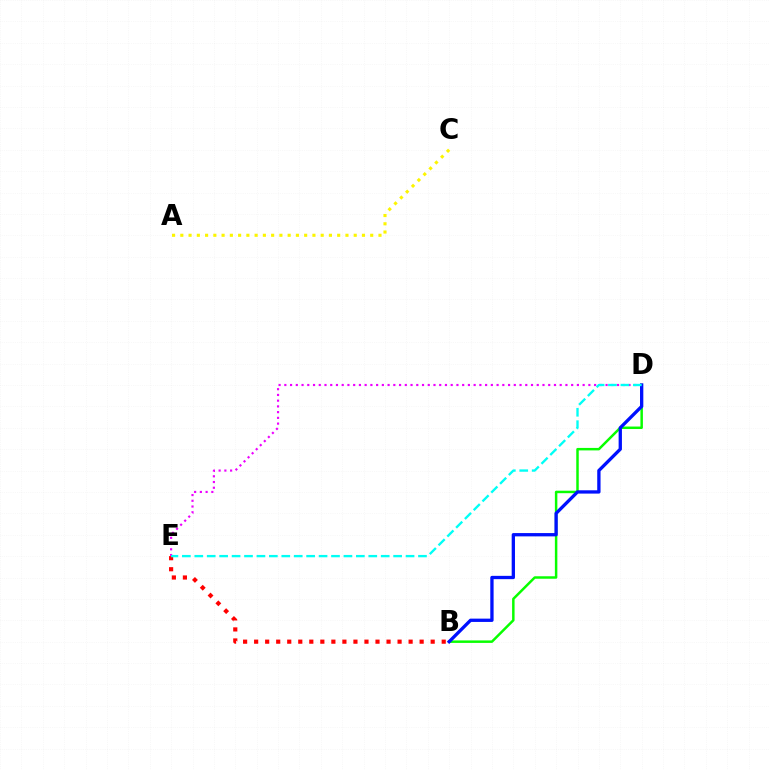{('D', 'E'): [{'color': '#ee00ff', 'line_style': 'dotted', 'thickness': 1.56}, {'color': '#00fff6', 'line_style': 'dashed', 'thickness': 1.69}], ('B', 'D'): [{'color': '#08ff00', 'line_style': 'solid', 'thickness': 1.78}, {'color': '#0010ff', 'line_style': 'solid', 'thickness': 2.38}], ('A', 'C'): [{'color': '#fcf500', 'line_style': 'dotted', 'thickness': 2.24}], ('B', 'E'): [{'color': '#ff0000', 'line_style': 'dotted', 'thickness': 3.0}]}